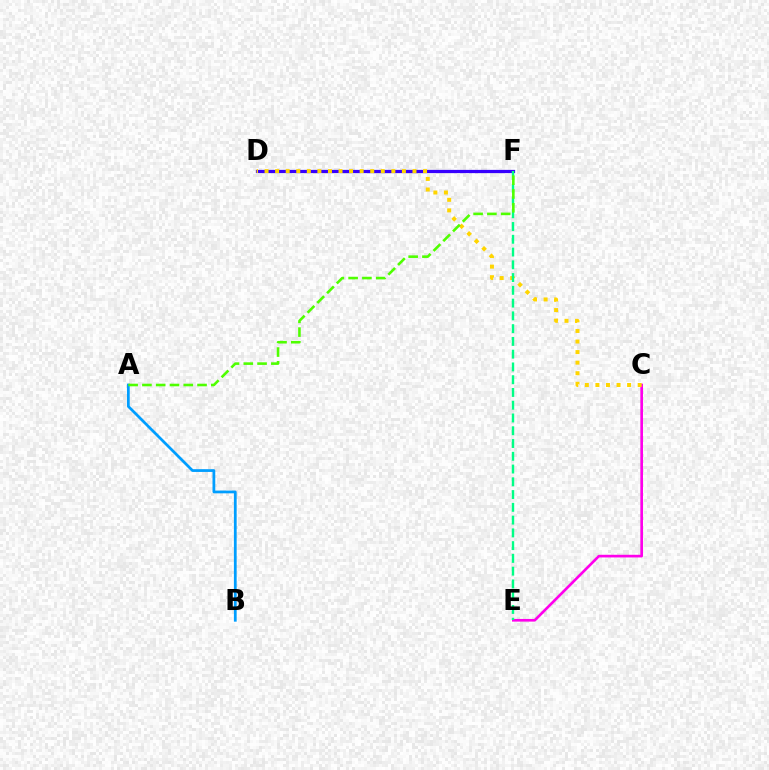{('A', 'B'): [{'color': '#009eff', 'line_style': 'solid', 'thickness': 1.99}], ('D', 'F'): [{'color': '#ff0000', 'line_style': 'solid', 'thickness': 2.04}, {'color': '#3700ff', 'line_style': 'solid', 'thickness': 2.33}], ('C', 'E'): [{'color': '#ff00ed', 'line_style': 'solid', 'thickness': 1.91}], ('C', 'D'): [{'color': '#ffd500', 'line_style': 'dotted', 'thickness': 2.87}], ('E', 'F'): [{'color': '#00ff86', 'line_style': 'dashed', 'thickness': 1.73}], ('A', 'F'): [{'color': '#4fff00', 'line_style': 'dashed', 'thickness': 1.87}]}